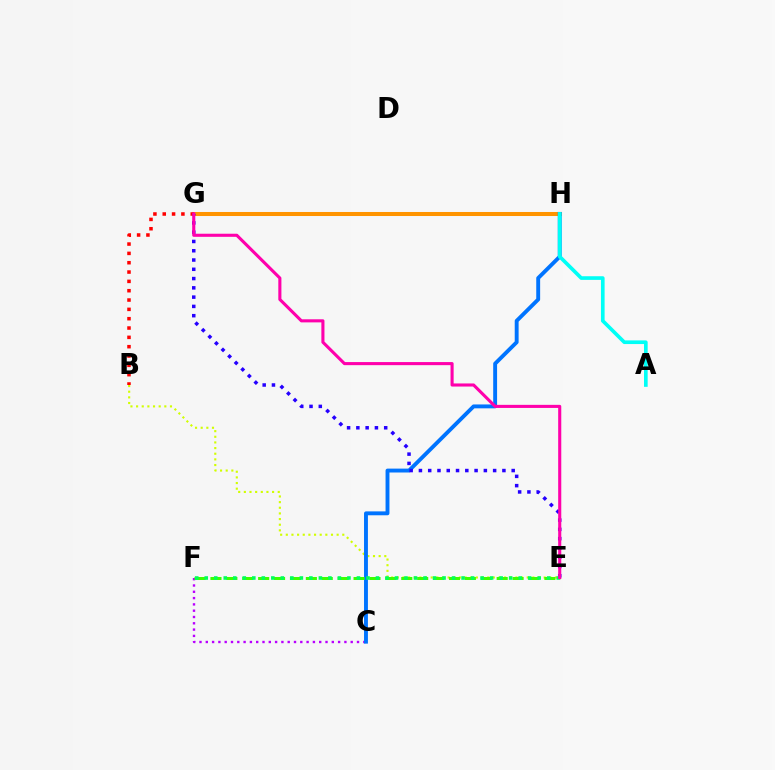{('G', 'H'): [{'color': '#ff9400', 'line_style': 'solid', 'thickness': 2.9}], ('C', 'F'): [{'color': '#b900ff', 'line_style': 'dotted', 'thickness': 1.71}], ('B', 'E'): [{'color': '#d1ff00', 'line_style': 'dotted', 'thickness': 1.53}], ('B', 'G'): [{'color': '#ff0000', 'line_style': 'dotted', 'thickness': 2.53}], ('C', 'H'): [{'color': '#0074ff', 'line_style': 'solid', 'thickness': 2.8}], ('E', 'F'): [{'color': '#3dff00', 'line_style': 'dashed', 'thickness': 2.16}, {'color': '#00ff5c', 'line_style': 'dotted', 'thickness': 2.58}], ('E', 'G'): [{'color': '#2500ff', 'line_style': 'dotted', 'thickness': 2.52}, {'color': '#ff00ac', 'line_style': 'solid', 'thickness': 2.23}], ('A', 'H'): [{'color': '#00fff6', 'line_style': 'solid', 'thickness': 2.63}]}